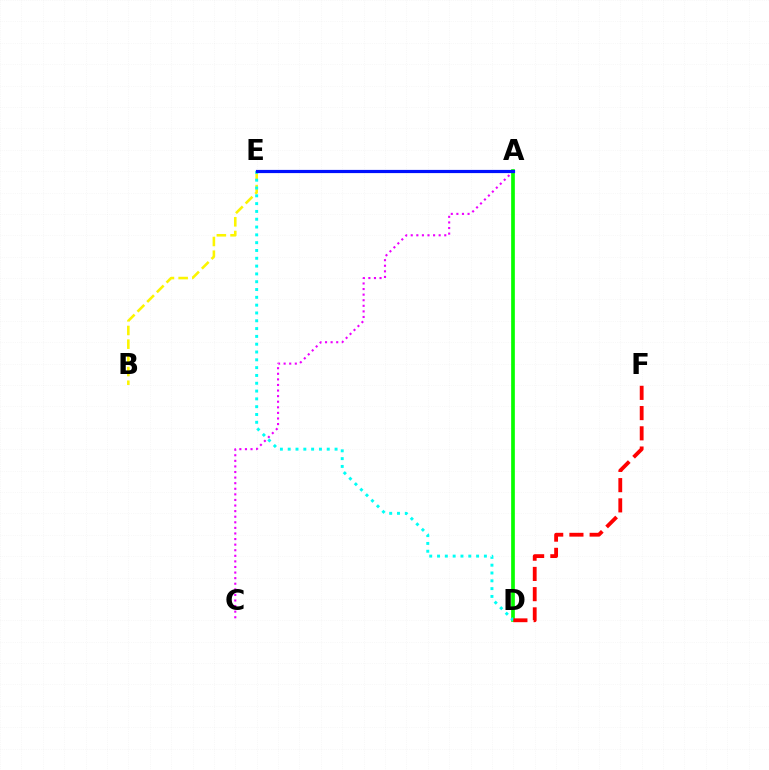{('A', 'D'): [{'color': '#08ff00', 'line_style': 'solid', 'thickness': 2.66}], ('B', 'E'): [{'color': '#fcf500', 'line_style': 'dashed', 'thickness': 1.86}], ('D', 'E'): [{'color': '#00fff6', 'line_style': 'dotted', 'thickness': 2.12}], ('A', 'C'): [{'color': '#ee00ff', 'line_style': 'dotted', 'thickness': 1.52}], ('D', 'F'): [{'color': '#ff0000', 'line_style': 'dashed', 'thickness': 2.75}], ('A', 'E'): [{'color': '#0010ff', 'line_style': 'solid', 'thickness': 2.3}]}